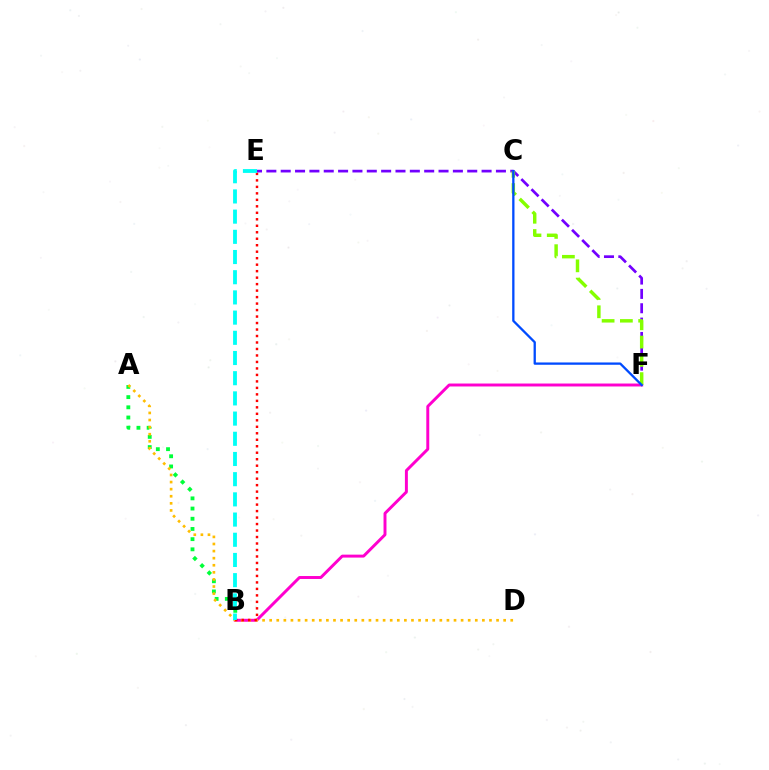{('E', 'F'): [{'color': '#7200ff', 'line_style': 'dashed', 'thickness': 1.95}], ('A', 'B'): [{'color': '#00ff39', 'line_style': 'dotted', 'thickness': 2.77}], ('B', 'F'): [{'color': '#ff00cf', 'line_style': 'solid', 'thickness': 2.12}], ('C', 'F'): [{'color': '#84ff00', 'line_style': 'dashed', 'thickness': 2.48}, {'color': '#004bff', 'line_style': 'solid', 'thickness': 1.66}], ('A', 'D'): [{'color': '#ffbd00', 'line_style': 'dotted', 'thickness': 1.93}], ('B', 'E'): [{'color': '#ff0000', 'line_style': 'dotted', 'thickness': 1.76}, {'color': '#00fff6', 'line_style': 'dashed', 'thickness': 2.74}]}